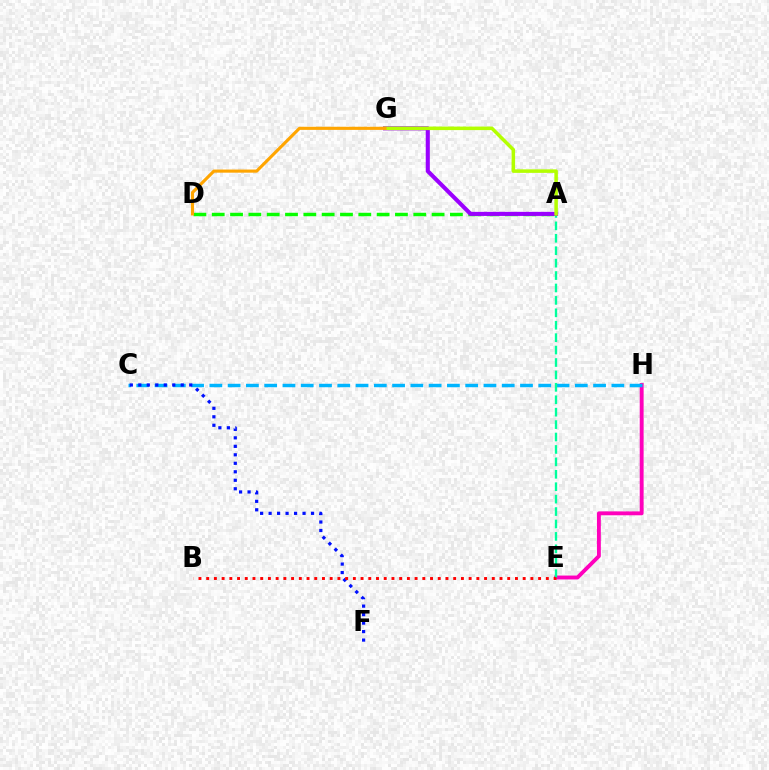{('E', 'H'): [{'color': '#ff00bd', 'line_style': 'solid', 'thickness': 2.79}], ('A', 'D'): [{'color': '#08ff00', 'line_style': 'dashed', 'thickness': 2.49}], ('C', 'H'): [{'color': '#00b5ff', 'line_style': 'dashed', 'thickness': 2.48}], ('C', 'F'): [{'color': '#0010ff', 'line_style': 'dotted', 'thickness': 2.31}], ('A', 'E'): [{'color': '#00ff9d', 'line_style': 'dashed', 'thickness': 1.69}], ('B', 'E'): [{'color': '#ff0000', 'line_style': 'dotted', 'thickness': 2.1}], ('A', 'G'): [{'color': '#9b00ff', 'line_style': 'solid', 'thickness': 2.94}, {'color': '#b3ff00', 'line_style': 'solid', 'thickness': 2.53}], ('D', 'G'): [{'color': '#ffa500', 'line_style': 'solid', 'thickness': 2.25}]}